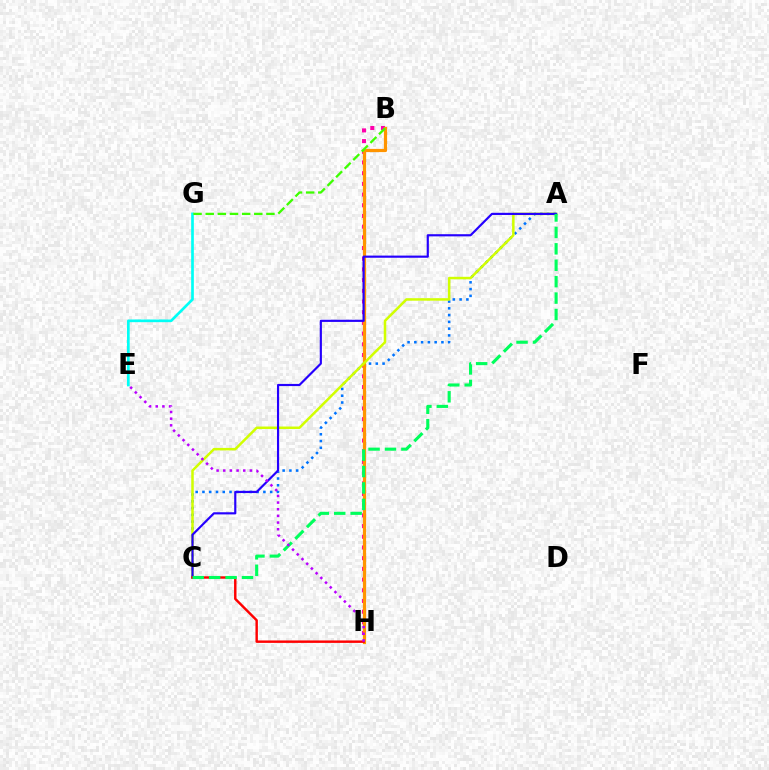{('A', 'C'): [{'color': '#0074ff', 'line_style': 'dotted', 'thickness': 1.84}, {'color': '#d1ff00', 'line_style': 'solid', 'thickness': 1.81}, {'color': '#2500ff', 'line_style': 'solid', 'thickness': 1.56}, {'color': '#00ff5c', 'line_style': 'dashed', 'thickness': 2.23}], ('B', 'H'): [{'color': '#ff00ac', 'line_style': 'dotted', 'thickness': 2.91}, {'color': '#ff9400', 'line_style': 'solid', 'thickness': 2.3}], ('E', 'G'): [{'color': '#00fff6', 'line_style': 'solid', 'thickness': 1.93}], ('B', 'G'): [{'color': '#3dff00', 'line_style': 'dashed', 'thickness': 1.65}], ('C', 'H'): [{'color': '#ff0000', 'line_style': 'solid', 'thickness': 1.76}], ('E', 'H'): [{'color': '#b900ff', 'line_style': 'dotted', 'thickness': 1.81}]}